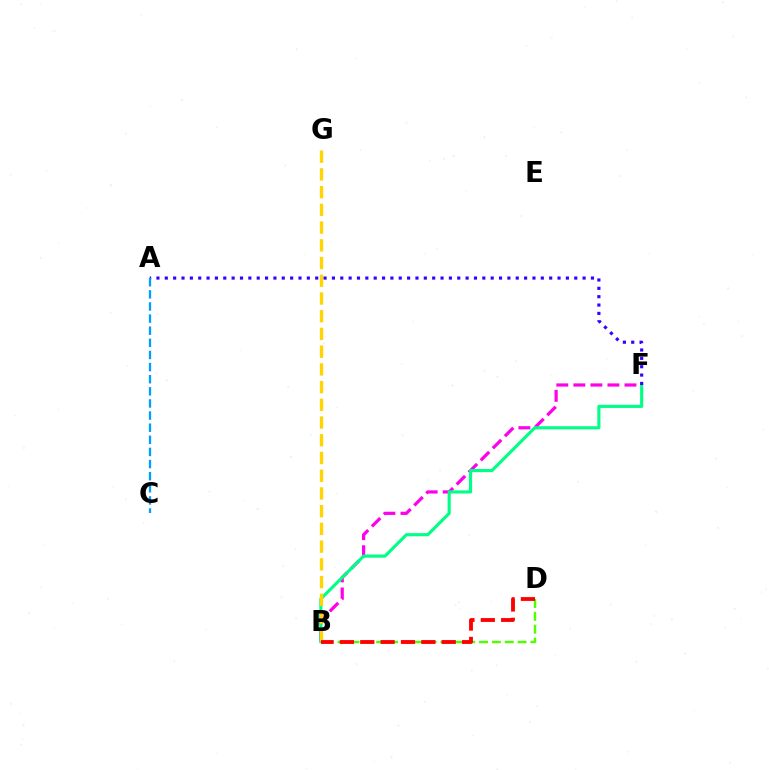{('B', 'F'): [{'color': '#ff00ed', 'line_style': 'dashed', 'thickness': 2.32}, {'color': '#00ff86', 'line_style': 'solid', 'thickness': 2.25}], ('B', 'D'): [{'color': '#4fff00', 'line_style': 'dashed', 'thickness': 1.75}, {'color': '#ff0000', 'line_style': 'dashed', 'thickness': 2.77}], ('A', 'F'): [{'color': '#3700ff', 'line_style': 'dotted', 'thickness': 2.27}], ('A', 'C'): [{'color': '#009eff', 'line_style': 'dashed', 'thickness': 1.65}], ('B', 'G'): [{'color': '#ffd500', 'line_style': 'dashed', 'thickness': 2.41}]}